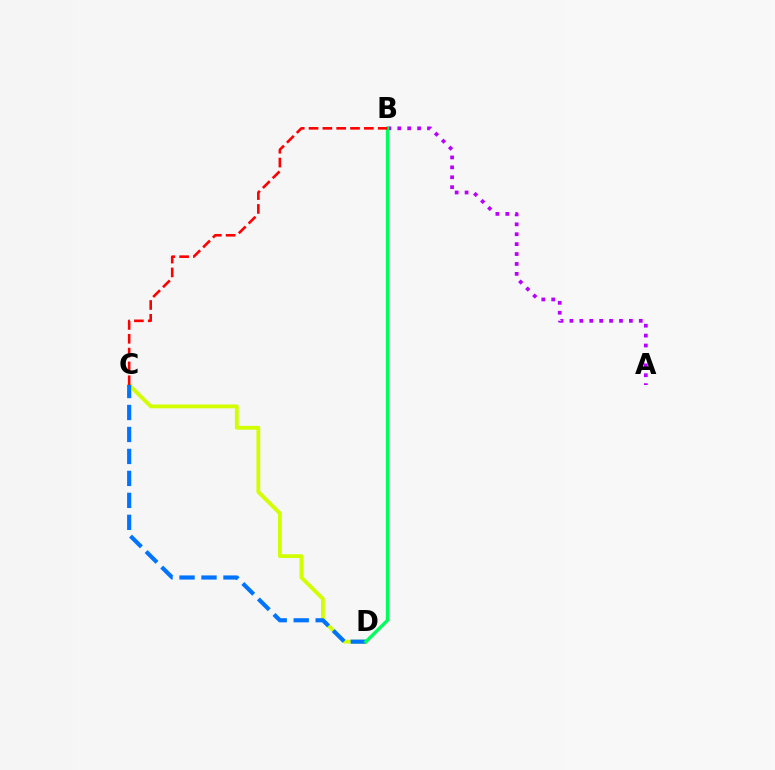{('A', 'B'): [{'color': '#b900ff', 'line_style': 'dotted', 'thickness': 2.69}], ('C', 'D'): [{'color': '#d1ff00', 'line_style': 'solid', 'thickness': 2.76}, {'color': '#0074ff', 'line_style': 'dashed', 'thickness': 2.98}], ('B', 'D'): [{'color': '#00ff5c', 'line_style': 'solid', 'thickness': 2.41}], ('B', 'C'): [{'color': '#ff0000', 'line_style': 'dashed', 'thickness': 1.88}]}